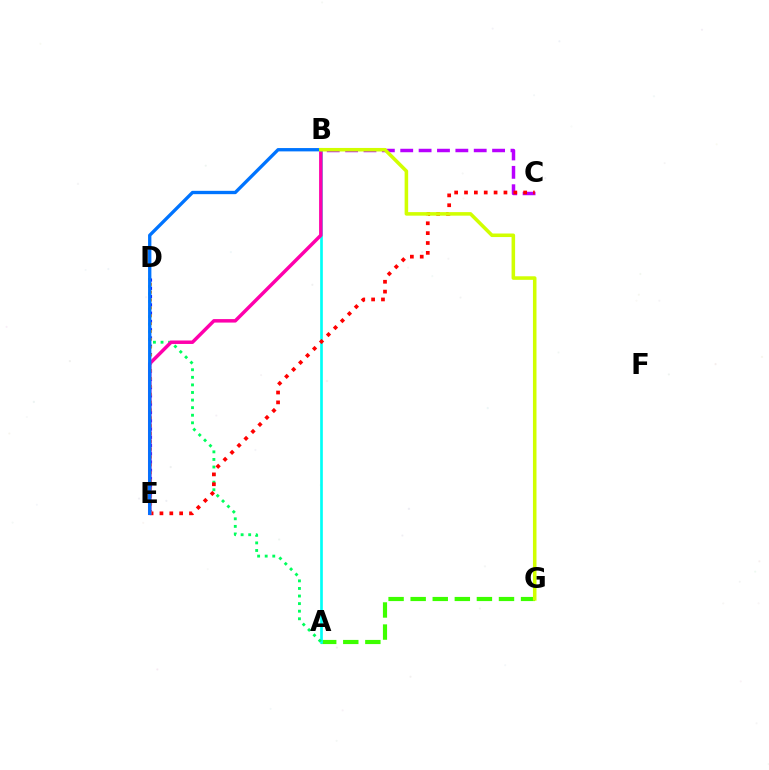{('A', 'G'): [{'color': '#3dff00', 'line_style': 'dashed', 'thickness': 3.0}], ('A', 'B'): [{'color': '#00fff6', 'line_style': 'solid', 'thickness': 1.93}], ('B', 'C'): [{'color': '#b900ff', 'line_style': 'dashed', 'thickness': 2.5}], ('A', 'D'): [{'color': '#00ff5c', 'line_style': 'dotted', 'thickness': 2.06}], ('D', 'E'): [{'color': '#2500ff', 'line_style': 'dotted', 'thickness': 2.25}, {'color': '#ff9400', 'line_style': 'dotted', 'thickness': 2.13}], ('C', 'E'): [{'color': '#ff0000', 'line_style': 'dotted', 'thickness': 2.68}], ('B', 'E'): [{'color': '#ff00ac', 'line_style': 'solid', 'thickness': 2.5}, {'color': '#0074ff', 'line_style': 'solid', 'thickness': 2.39}], ('B', 'G'): [{'color': '#d1ff00', 'line_style': 'solid', 'thickness': 2.55}]}